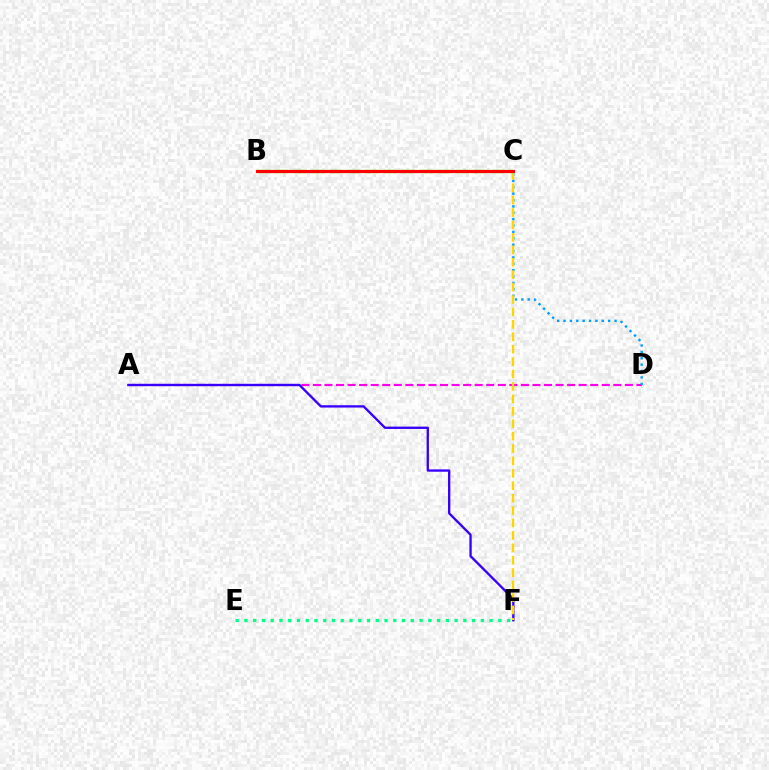{('A', 'D'): [{'color': '#ff00ed', 'line_style': 'dashed', 'thickness': 1.57}], ('A', 'F'): [{'color': '#3700ff', 'line_style': 'solid', 'thickness': 1.68}], ('C', 'D'): [{'color': '#009eff', 'line_style': 'dotted', 'thickness': 1.73}], ('C', 'F'): [{'color': '#ffd500', 'line_style': 'dashed', 'thickness': 1.69}], ('E', 'F'): [{'color': '#00ff86', 'line_style': 'dotted', 'thickness': 2.38}], ('B', 'C'): [{'color': '#4fff00', 'line_style': 'dashed', 'thickness': 2.45}, {'color': '#ff0000', 'line_style': 'solid', 'thickness': 2.27}]}